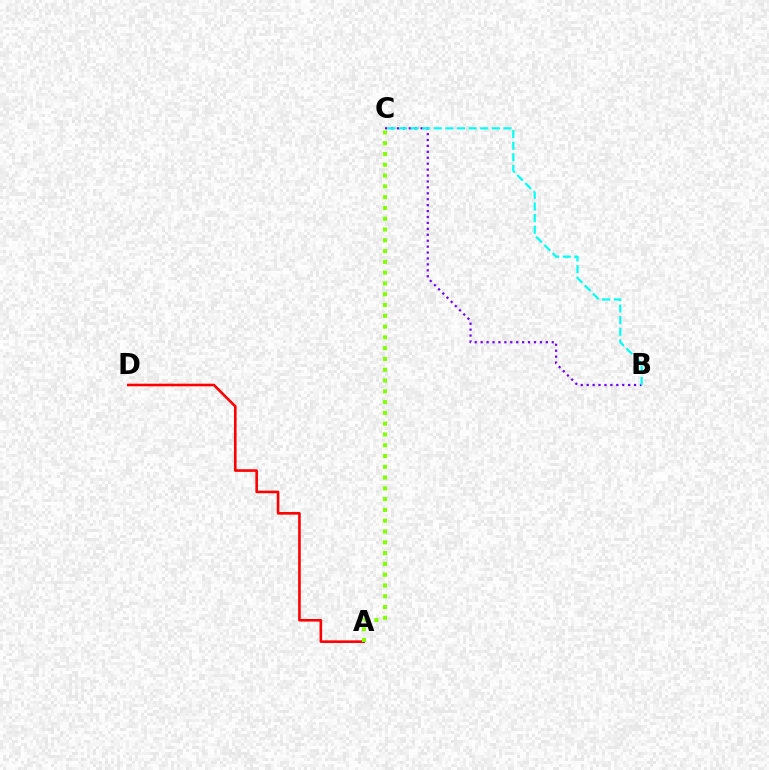{('A', 'D'): [{'color': '#ff0000', 'line_style': 'solid', 'thickness': 1.88}], ('A', 'C'): [{'color': '#84ff00', 'line_style': 'dotted', 'thickness': 2.93}], ('B', 'C'): [{'color': '#7200ff', 'line_style': 'dotted', 'thickness': 1.61}, {'color': '#00fff6', 'line_style': 'dashed', 'thickness': 1.58}]}